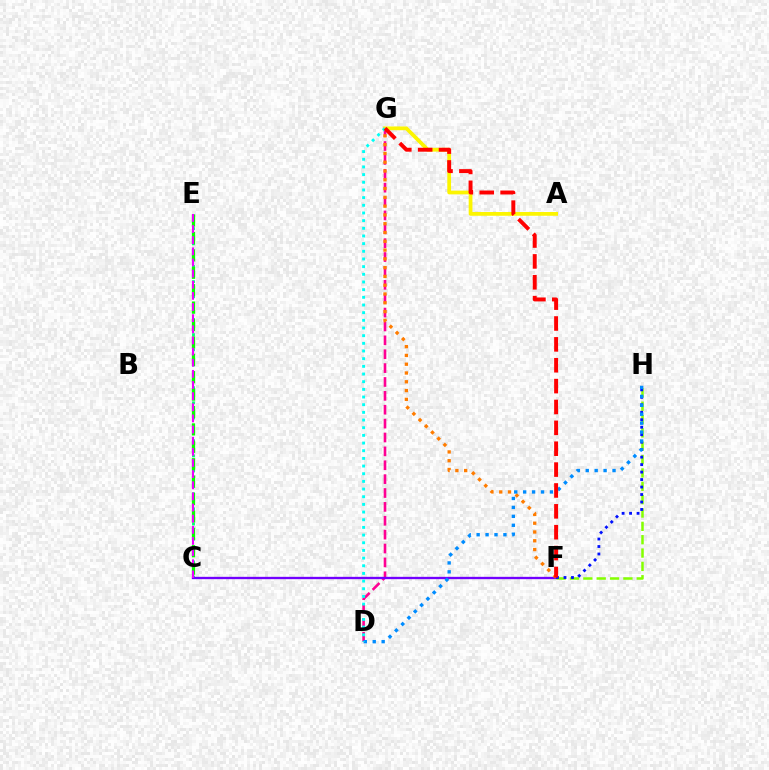{('F', 'H'): [{'color': '#84ff00', 'line_style': 'dashed', 'thickness': 1.81}, {'color': '#0010ff', 'line_style': 'dotted', 'thickness': 2.03}], ('C', 'E'): [{'color': '#00ff74', 'line_style': 'dotted', 'thickness': 2.06}, {'color': '#08ff00', 'line_style': 'dashed', 'thickness': 2.36}, {'color': '#ee00ff', 'line_style': 'dashed', 'thickness': 1.51}], ('D', 'G'): [{'color': '#ff0094', 'line_style': 'dashed', 'thickness': 1.89}, {'color': '#00fff6', 'line_style': 'dotted', 'thickness': 2.08}], ('C', 'F'): [{'color': '#7200ff', 'line_style': 'solid', 'thickness': 1.68}], ('F', 'G'): [{'color': '#ff7c00', 'line_style': 'dotted', 'thickness': 2.39}, {'color': '#ff0000', 'line_style': 'dashed', 'thickness': 2.84}], ('D', 'H'): [{'color': '#008cff', 'line_style': 'dotted', 'thickness': 2.43}], ('A', 'G'): [{'color': '#fcf500', 'line_style': 'solid', 'thickness': 2.7}]}